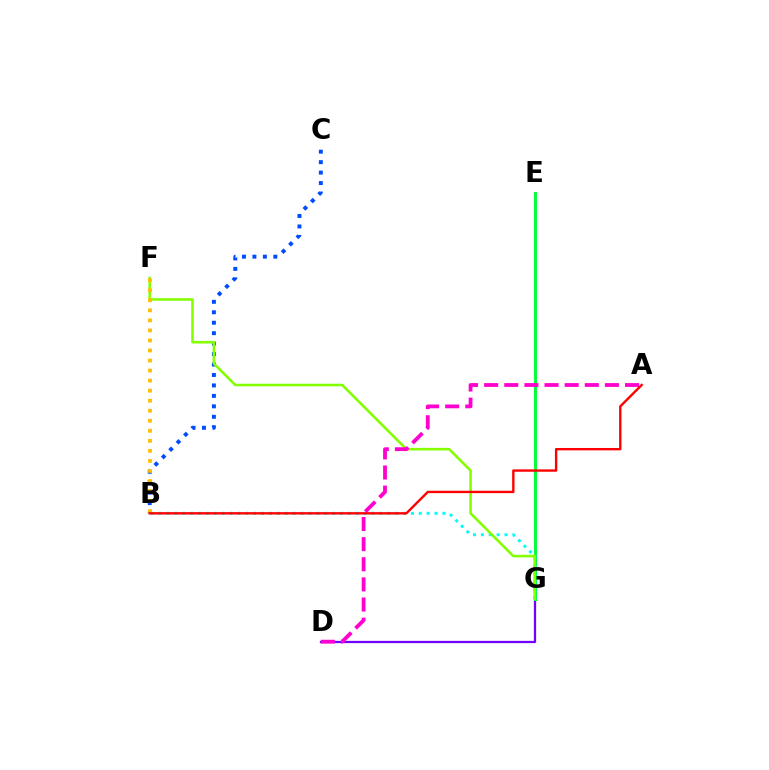{('D', 'G'): [{'color': '#7200ff', 'line_style': 'solid', 'thickness': 1.63}], ('E', 'G'): [{'color': '#00ff39', 'line_style': 'solid', 'thickness': 2.12}], ('B', 'C'): [{'color': '#004bff', 'line_style': 'dotted', 'thickness': 2.84}], ('B', 'G'): [{'color': '#00fff6', 'line_style': 'dotted', 'thickness': 2.14}], ('F', 'G'): [{'color': '#84ff00', 'line_style': 'solid', 'thickness': 1.85}], ('B', 'F'): [{'color': '#ffbd00', 'line_style': 'dotted', 'thickness': 2.73}], ('A', 'D'): [{'color': '#ff00cf', 'line_style': 'dashed', 'thickness': 2.73}], ('A', 'B'): [{'color': '#ff0000', 'line_style': 'solid', 'thickness': 1.71}]}